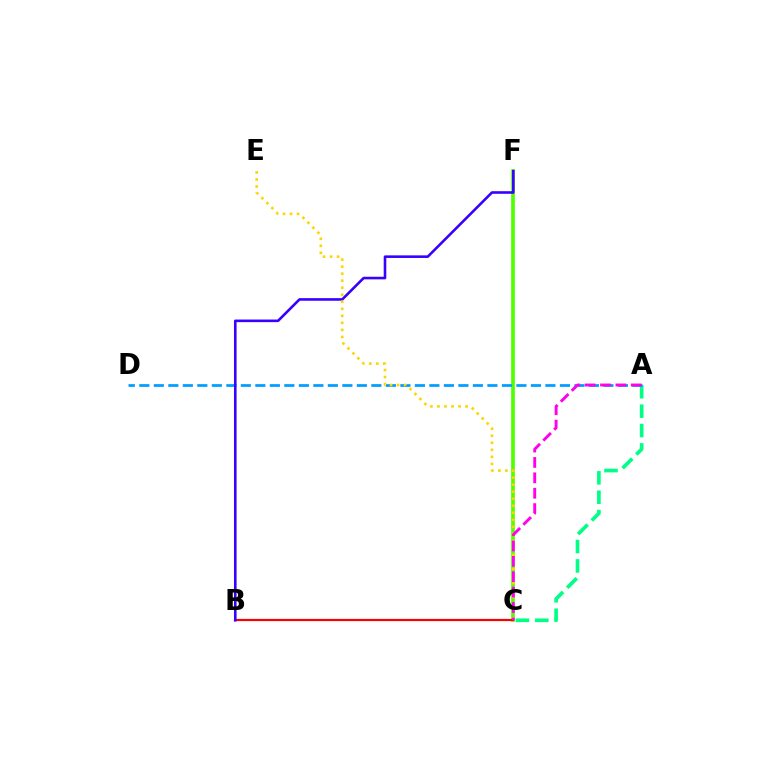{('A', 'C'): [{'color': '#00ff86', 'line_style': 'dashed', 'thickness': 2.63}, {'color': '#ff00ed', 'line_style': 'dashed', 'thickness': 2.09}], ('C', 'F'): [{'color': '#4fff00', 'line_style': 'solid', 'thickness': 2.64}], ('B', 'C'): [{'color': '#ff0000', 'line_style': 'solid', 'thickness': 1.59}], ('A', 'D'): [{'color': '#009eff', 'line_style': 'dashed', 'thickness': 1.97}], ('B', 'F'): [{'color': '#3700ff', 'line_style': 'solid', 'thickness': 1.87}], ('C', 'E'): [{'color': '#ffd500', 'line_style': 'dotted', 'thickness': 1.91}]}